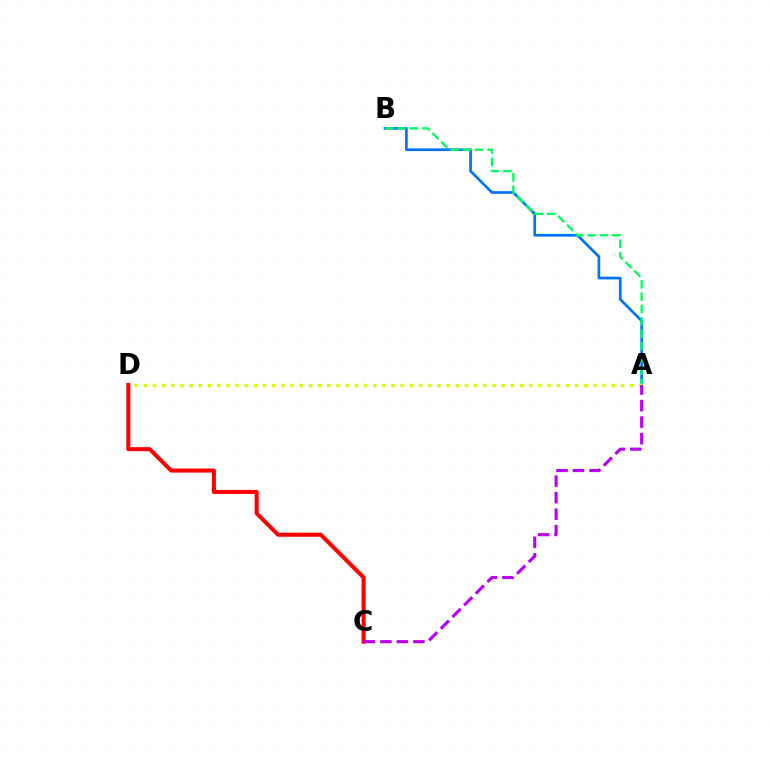{('A', 'B'): [{'color': '#0074ff', 'line_style': 'solid', 'thickness': 1.95}, {'color': '#00ff5c', 'line_style': 'dashed', 'thickness': 1.68}], ('A', 'D'): [{'color': '#d1ff00', 'line_style': 'dotted', 'thickness': 2.49}], ('C', 'D'): [{'color': '#ff0000', 'line_style': 'solid', 'thickness': 2.91}], ('A', 'C'): [{'color': '#b900ff', 'line_style': 'dashed', 'thickness': 2.24}]}